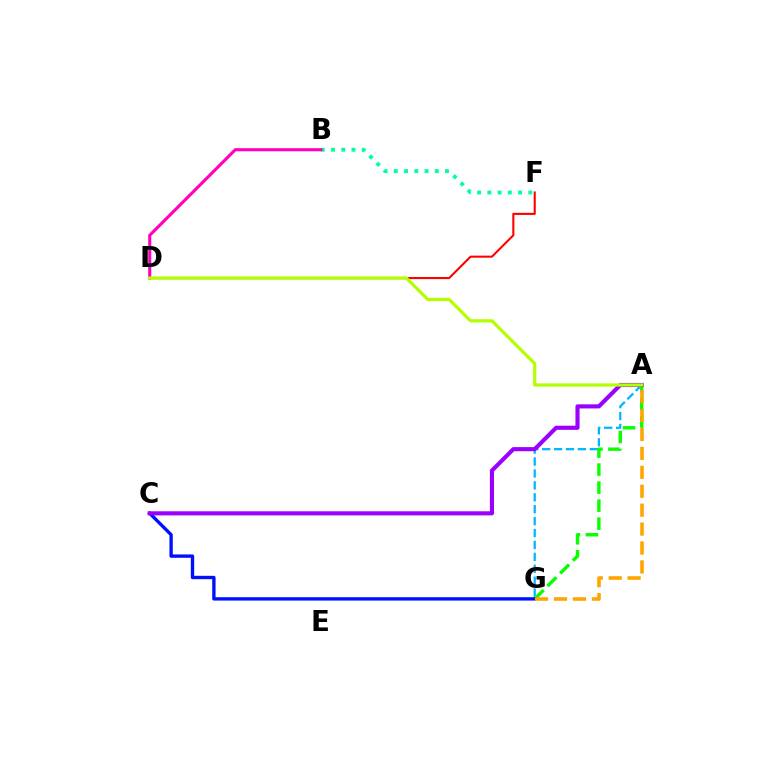{('B', 'F'): [{'color': '#00ff9d', 'line_style': 'dotted', 'thickness': 2.78}], ('A', 'G'): [{'color': '#00b5ff', 'line_style': 'dashed', 'thickness': 1.62}, {'color': '#08ff00', 'line_style': 'dashed', 'thickness': 2.45}, {'color': '#ffa500', 'line_style': 'dashed', 'thickness': 2.57}], ('D', 'F'): [{'color': '#ff0000', 'line_style': 'solid', 'thickness': 1.5}], ('C', 'G'): [{'color': '#0010ff', 'line_style': 'solid', 'thickness': 2.42}], ('A', 'C'): [{'color': '#9b00ff', 'line_style': 'solid', 'thickness': 2.96}], ('B', 'D'): [{'color': '#ff00bd', 'line_style': 'solid', 'thickness': 2.23}], ('A', 'D'): [{'color': '#b3ff00', 'line_style': 'solid', 'thickness': 2.31}]}